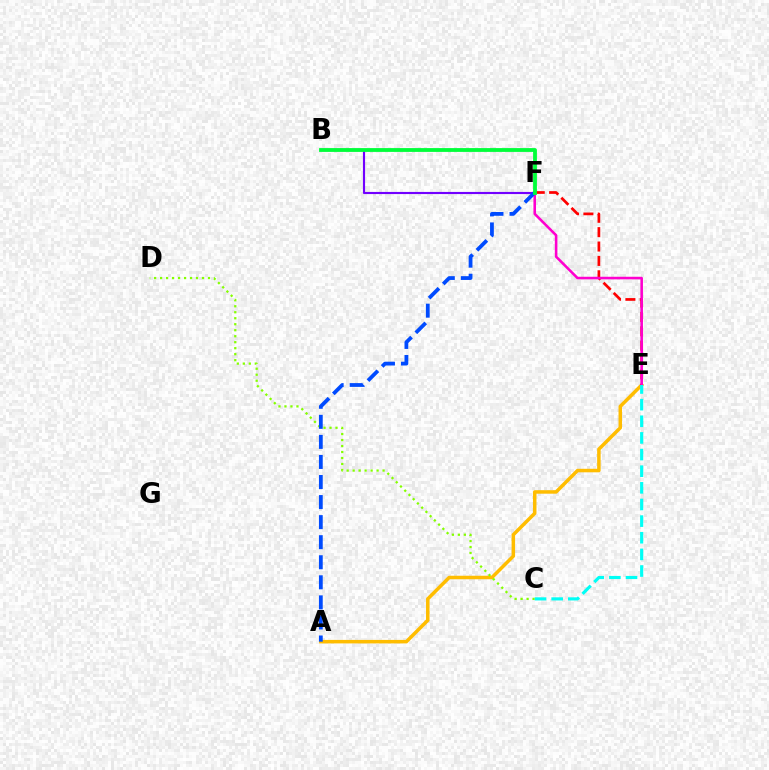{('A', 'E'): [{'color': '#ffbd00', 'line_style': 'solid', 'thickness': 2.52}], ('C', 'D'): [{'color': '#84ff00', 'line_style': 'dotted', 'thickness': 1.63}], ('E', 'F'): [{'color': '#ff0000', 'line_style': 'dashed', 'thickness': 1.95}, {'color': '#ff00cf', 'line_style': 'solid', 'thickness': 1.86}], ('B', 'F'): [{'color': '#7200ff', 'line_style': 'solid', 'thickness': 1.54}, {'color': '#00ff39', 'line_style': 'solid', 'thickness': 2.74}], ('C', 'E'): [{'color': '#00fff6', 'line_style': 'dashed', 'thickness': 2.26}], ('A', 'F'): [{'color': '#004bff', 'line_style': 'dashed', 'thickness': 2.72}]}